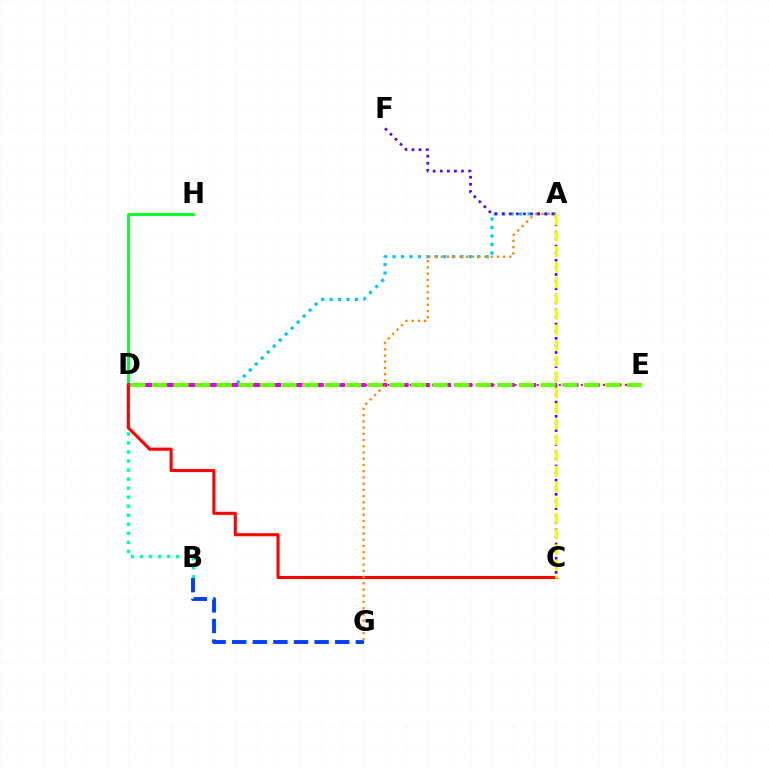{('B', 'D'): [{'color': '#00ffaf', 'line_style': 'dotted', 'thickness': 2.46}], ('B', 'G'): [{'color': '#003fff', 'line_style': 'dashed', 'thickness': 2.8}], ('A', 'D'): [{'color': '#00c7ff', 'line_style': 'dotted', 'thickness': 2.3}], ('D', 'H'): [{'color': '#00ff27', 'line_style': 'solid', 'thickness': 2.04}], ('D', 'E'): [{'color': '#d600ff', 'line_style': 'dashed', 'thickness': 2.88}, {'color': '#ff00a0', 'line_style': 'dotted', 'thickness': 1.5}, {'color': '#66ff00', 'line_style': 'dashed', 'thickness': 2.93}], ('C', 'D'): [{'color': '#ff0000', 'line_style': 'solid', 'thickness': 2.23}], ('A', 'G'): [{'color': '#ff8800', 'line_style': 'dotted', 'thickness': 1.69}], ('C', 'F'): [{'color': '#4f00ff', 'line_style': 'dotted', 'thickness': 1.93}], ('A', 'C'): [{'color': '#eeff00', 'line_style': 'dashed', 'thickness': 2.13}]}